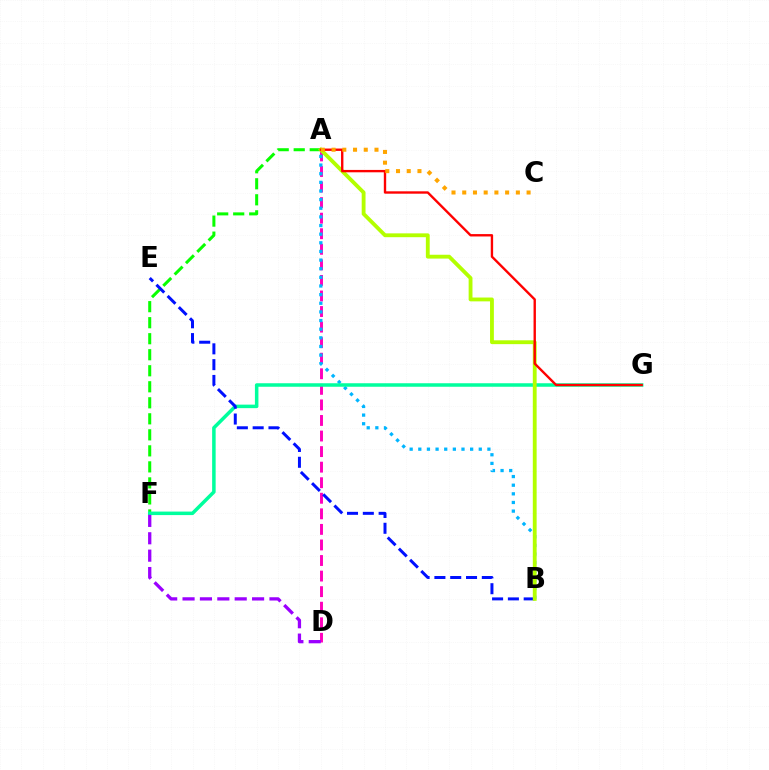{('A', 'D'): [{'color': '#ff00bd', 'line_style': 'dashed', 'thickness': 2.11}], ('A', 'B'): [{'color': '#00b5ff', 'line_style': 'dotted', 'thickness': 2.35}, {'color': '#b3ff00', 'line_style': 'solid', 'thickness': 2.76}], ('A', 'F'): [{'color': '#08ff00', 'line_style': 'dashed', 'thickness': 2.18}], ('F', 'G'): [{'color': '#00ff9d', 'line_style': 'solid', 'thickness': 2.53}], ('B', 'E'): [{'color': '#0010ff', 'line_style': 'dashed', 'thickness': 2.15}], ('D', 'F'): [{'color': '#9b00ff', 'line_style': 'dashed', 'thickness': 2.36}], ('A', 'G'): [{'color': '#ff0000', 'line_style': 'solid', 'thickness': 1.71}], ('A', 'C'): [{'color': '#ffa500', 'line_style': 'dotted', 'thickness': 2.91}]}